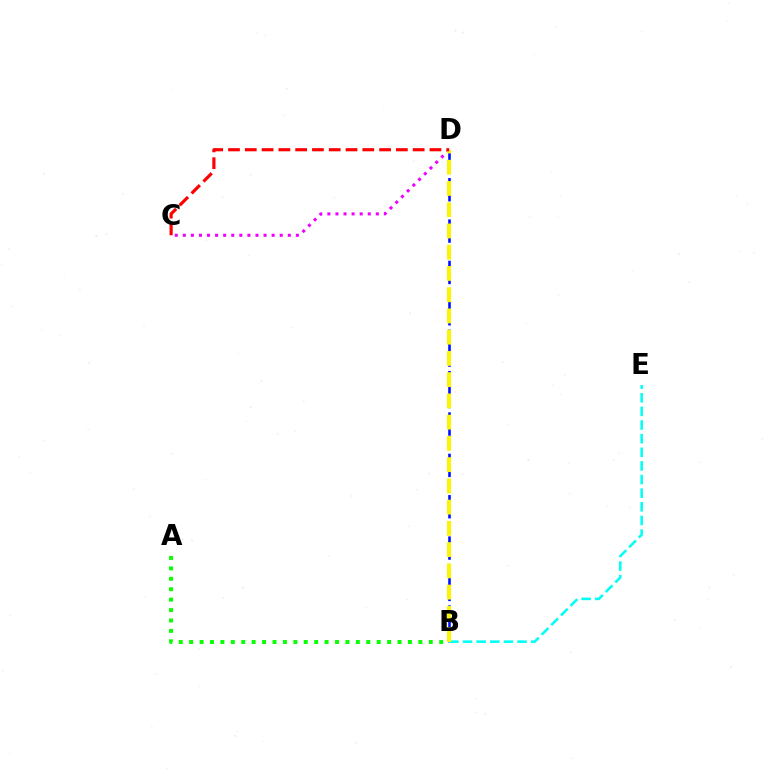{('B', 'D'): [{'color': '#0010ff', 'line_style': 'dashed', 'thickness': 1.87}, {'color': '#fcf500', 'line_style': 'dashed', 'thickness': 2.89}], ('A', 'B'): [{'color': '#08ff00', 'line_style': 'dotted', 'thickness': 2.83}], ('B', 'E'): [{'color': '#00fff6', 'line_style': 'dashed', 'thickness': 1.85}], ('C', 'D'): [{'color': '#ee00ff', 'line_style': 'dotted', 'thickness': 2.19}, {'color': '#ff0000', 'line_style': 'dashed', 'thickness': 2.28}]}